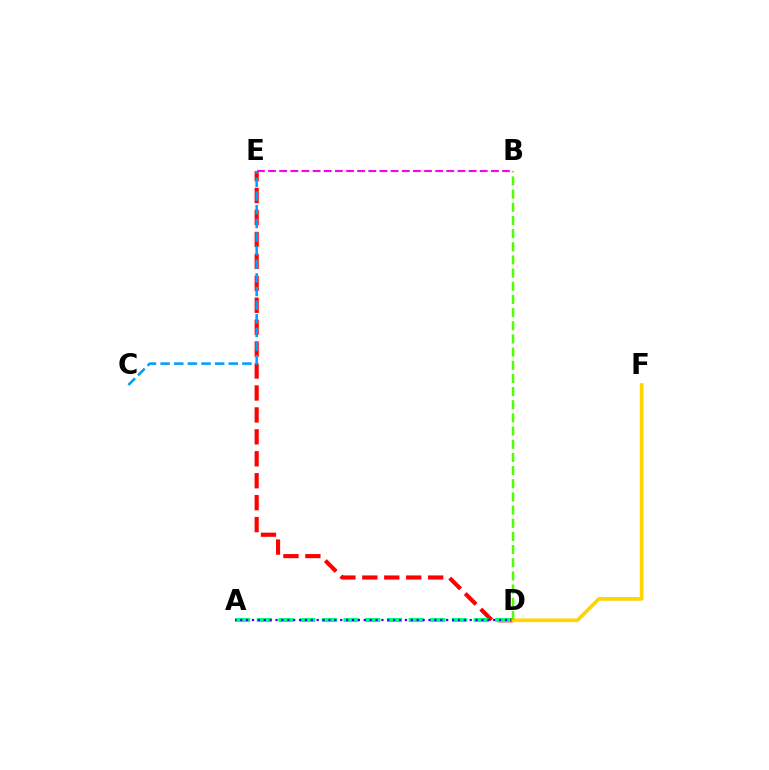{('D', 'E'): [{'color': '#ff0000', 'line_style': 'dashed', 'thickness': 2.98}], ('A', 'D'): [{'color': '#00ff86', 'line_style': 'dashed', 'thickness': 2.95}, {'color': '#3700ff', 'line_style': 'dotted', 'thickness': 1.6}], ('C', 'E'): [{'color': '#009eff', 'line_style': 'dashed', 'thickness': 1.85}], ('B', 'E'): [{'color': '#ff00ed', 'line_style': 'dashed', 'thickness': 1.51}], ('D', 'F'): [{'color': '#ffd500', 'line_style': 'solid', 'thickness': 2.65}], ('B', 'D'): [{'color': '#4fff00', 'line_style': 'dashed', 'thickness': 1.79}]}